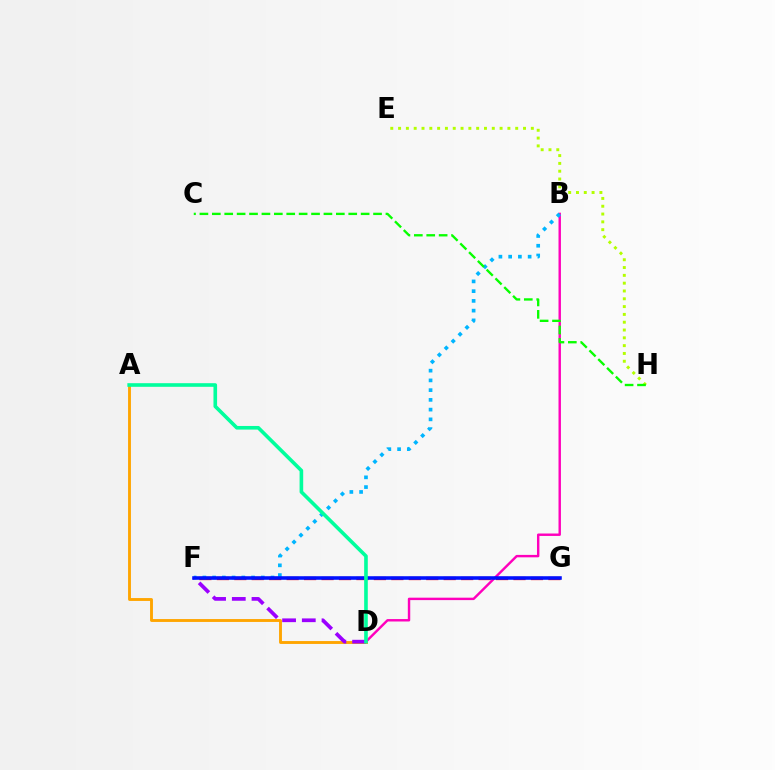{('A', 'D'): [{'color': '#ffa500', 'line_style': 'solid', 'thickness': 2.07}, {'color': '#00ff9d', 'line_style': 'solid', 'thickness': 2.61}], ('B', 'D'): [{'color': '#ff00bd', 'line_style': 'solid', 'thickness': 1.75}], ('F', 'G'): [{'color': '#ff0000', 'line_style': 'dashed', 'thickness': 2.37}, {'color': '#0010ff', 'line_style': 'solid', 'thickness': 2.56}], ('D', 'F'): [{'color': '#9b00ff', 'line_style': 'dashed', 'thickness': 2.68}], ('B', 'F'): [{'color': '#00b5ff', 'line_style': 'dotted', 'thickness': 2.65}], ('E', 'H'): [{'color': '#b3ff00', 'line_style': 'dotted', 'thickness': 2.12}], ('C', 'H'): [{'color': '#08ff00', 'line_style': 'dashed', 'thickness': 1.68}]}